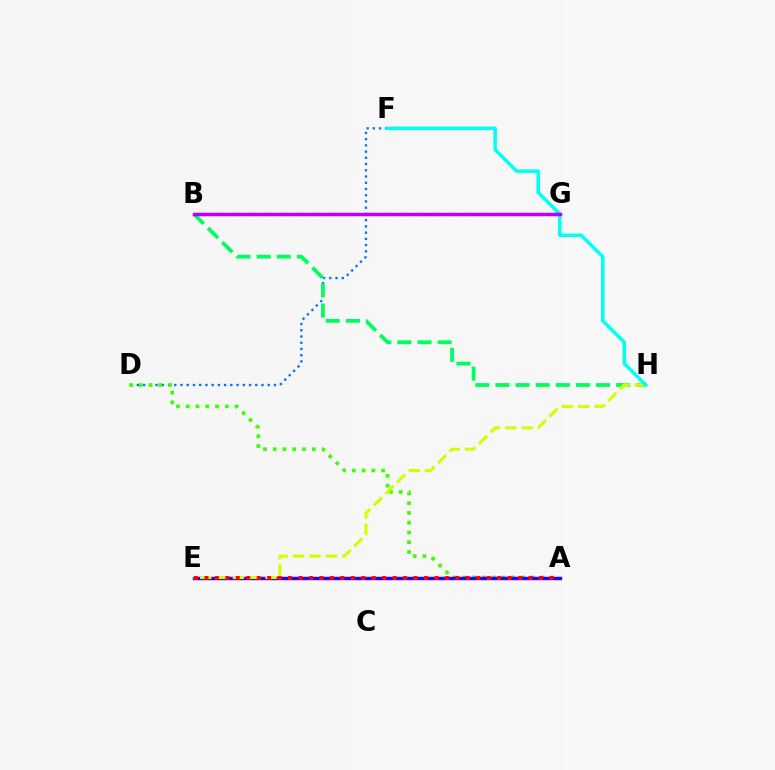{('D', 'F'): [{'color': '#0074ff', 'line_style': 'dotted', 'thickness': 1.69}], ('B', 'H'): [{'color': '#00ff5c', 'line_style': 'dashed', 'thickness': 2.73}], ('A', 'D'): [{'color': '#3dff00', 'line_style': 'dotted', 'thickness': 2.65}], ('A', 'E'): [{'color': '#ff9400', 'line_style': 'dashed', 'thickness': 1.89}, {'color': '#2500ff', 'line_style': 'solid', 'thickness': 2.46}, {'color': '#ff0000', 'line_style': 'dotted', 'thickness': 2.84}], ('E', 'H'): [{'color': '#d1ff00', 'line_style': 'dashed', 'thickness': 2.22}], ('B', 'G'): [{'color': '#ff00ac', 'line_style': 'dashed', 'thickness': 2.29}, {'color': '#b900ff', 'line_style': 'solid', 'thickness': 2.46}], ('F', 'H'): [{'color': '#00fff6', 'line_style': 'solid', 'thickness': 2.53}]}